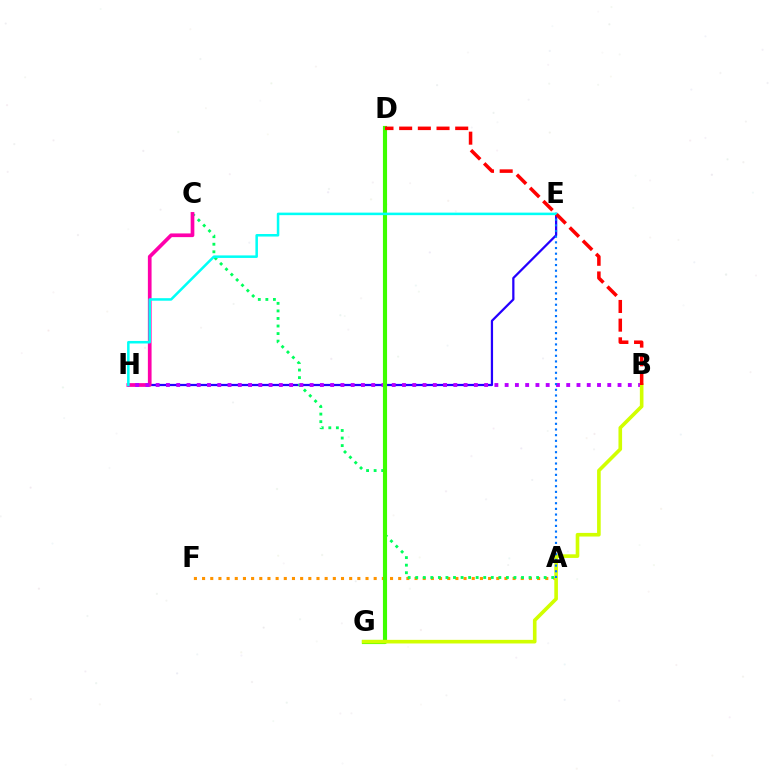{('A', 'F'): [{'color': '#ff9400', 'line_style': 'dotted', 'thickness': 2.22}], ('E', 'H'): [{'color': '#2500ff', 'line_style': 'solid', 'thickness': 1.62}, {'color': '#00fff6', 'line_style': 'solid', 'thickness': 1.82}], ('A', 'C'): [{'color': '#00ff5c', 'line_style': 'dotted', 'thickness': 2.05}], ('C', 'H'): [{'color': '#ff00ac', 'line_style': 'solid', 'thickness': 2.66}], ('B', 'H'): [{'color': '#b900ff', 'line_style': 'dotted', 'thickness': 2.79}], ('D', 'G'): [{'color': '#3dff00', 'line_style': 'solid', 'thickness': 2.98}], ('B', 'G'): [{'color': '#d1ff00', 'line_style': 'solid', 'thickness': 2.61}], ('A', 'E'): [{'color': '#0074ff', 'line_style': 'dotted', 'thickness': 1.54}], ('B', 'D'): [{'color': '#ff0000', 'line_style': 'dashed', 'thickness': 2.54}]}